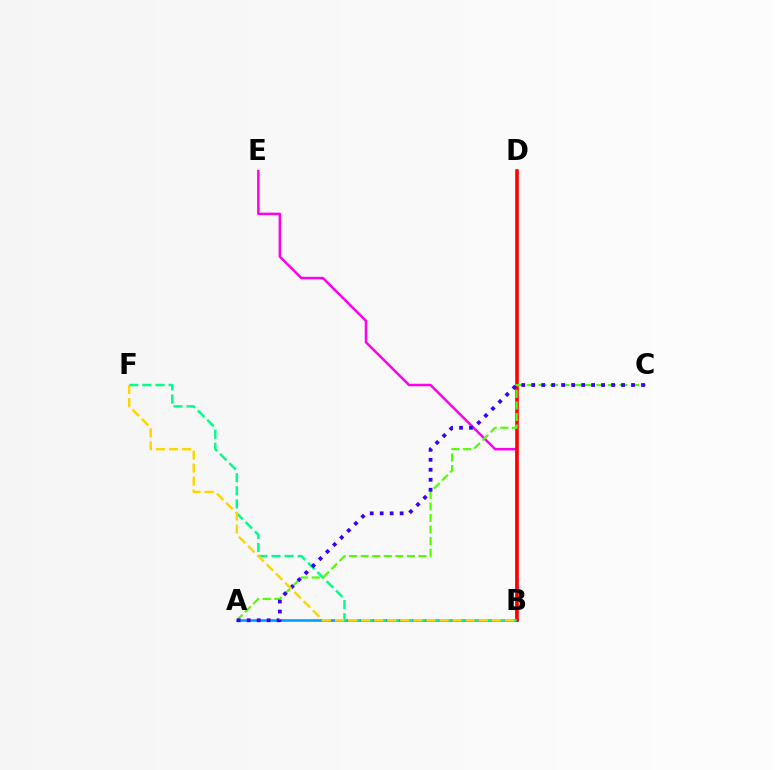{('A', 'B'): [{'color': '#009eff', 'line_style': 'solid', 'thickness': 1.88}], ('B', 'E'): [{'color': '#ff00ed', 'line_style': 'solid', 'thickness': 1.8}], ('B', 'D'): [{'color': '#ff0000', 'line_style': 'solid', 'thickness': 2.58}], ('B', 'F'): [{'color': '#00ff86', 'line_style': 'dashed', 'thickness': 1.78}, {'color': '#ffd500', 'line_style': 'dashed', 'thickness': 1.77}], ('A', 'C'): [{'color': '#4fff00', 'line_style': 'dashed', 'thickness': 1.57}, {'color': '#3700ff', 'line_style': 'dotted', 'thickness': 2.71}]}